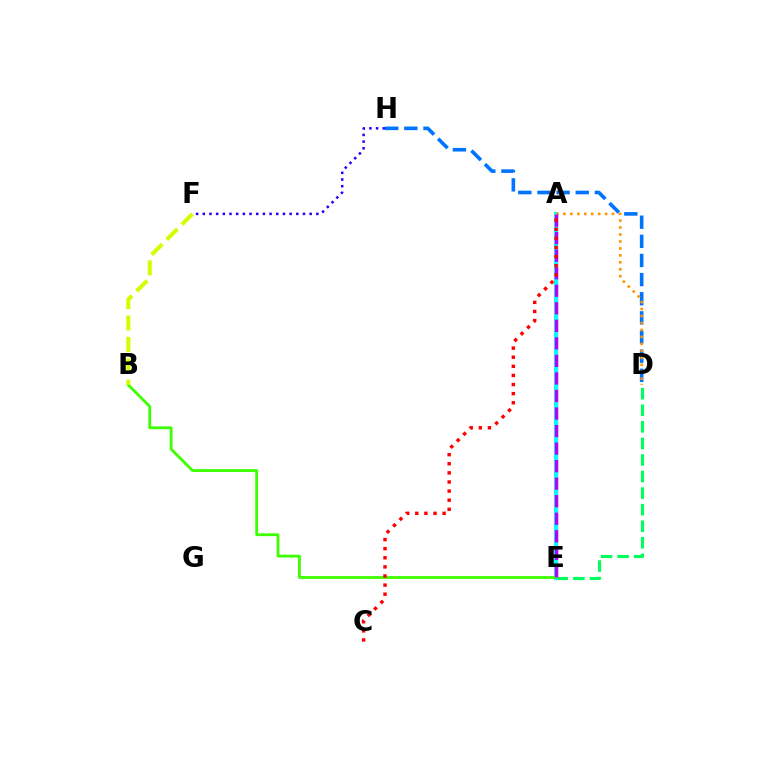{('D', 'E'): [{'color': '#00ff5c', 'line_style': 'dashed', 'thickness': 2.25}], ('F', 'H'): [{'color': '#2500ff', 'line_style': 'dotted', 'thickness': 1.81}], ('A', 'E'): [{'color': '#ff00ac', 'line_style': 'solid', 'thickness': 2.33}, {'color': '#00fff6', 'line_style': 'solid', 'thickness': 2.97}, {'color': '#b900ff', 'line_style': 'dashed', 'thickness': 2.38}], ('B', 'E'): [{'color': '#3dff00', 'line_style': 'solid', 'thickness': 2.03}], ('D', 'H'): [{'color': '#0074ff', 'line_style': 'dashed', 'thickness': 2.6}], ('A', 'D'): [{'color': '#ff9400', 'line_style': 'dotted', 'thickness': 1.89}], ('B', 'F'): [{'color': '#d1ff00', 'line_style': 'dashed', 'thickness': 2.9}], ('A', 'C'): [{'color': '#ff0000', 'line_style': 'dotted', 'thickness': 2.47}]}